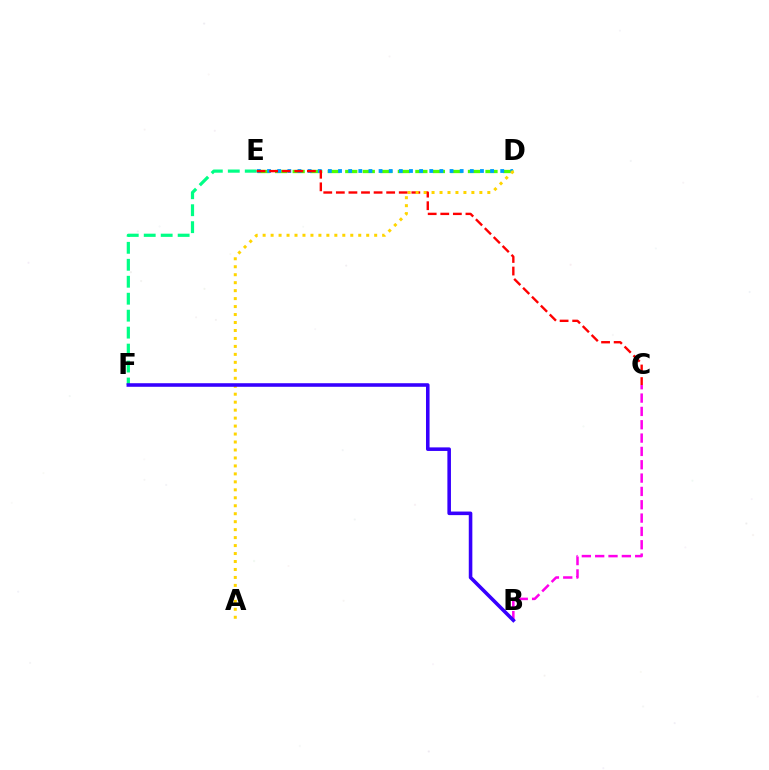{('D', 'E'): [{'color': '#4fff00', 'line_style': 'dashed', 'thickness': 2.38}, {'color': '#009eff', 'line_style': 'dotted', 'thickness': 2.75}], ('B', 'C'): [{'color': '#ff00ed', 'line_style': 'dashed', 'thickness': 1.81}], ('E', 'F'): [{'color': '#00ff86', 'line_style': 'dashed', 'thickness': 2.3}], ('C', 'E'): [{'color': '#ff0000', 'line_style': 'dashed', 'thickness': 1.71}], ('A', 'D'): [{'color': '#ffd500', 'line_style': 'dotted', 'thickness': 2.16}], ('B', 'F'): [{'color': '#3700ff', 'line_style': 'solid', 'thickness': 2.57}]}